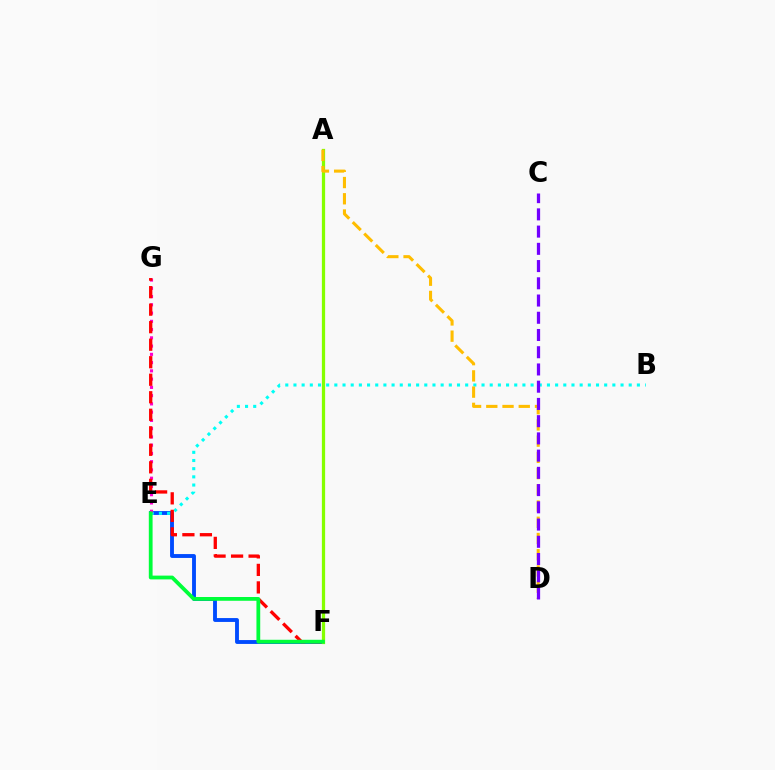{('E', 'F'): [{'color': '#004bff', 'line_style': 'solid', 'thickness': 2.78}, {'color': '#00ff39', 'line_style': 'solid', 'thickness': 2.72}], ('B', 'E'): [{'color': '#00fff6', 'line_style': 'dotted', 'thickness': 2.22}], ('E', 'G'): [{'color': '#ff00cf', 'line_style': 'dotted', 'thickness': 2.24}], ('F', 'G'): [{'color': '#ff0000', 'line_style': 'dashed', 'thickness': 2.38}], ('A', 'F'): [{'color': '#84ff00', 'line_style': 'solid', 'thickness': 2.33}], ('A', 'D'): [{'color': '#ffbd00', 'line_style': 'dashed', 'thickness': 2.2}], ('C', 'D'): [{'color': '#7200ff', 'line_style': 'dashed', 'thickness': 2.34}]}